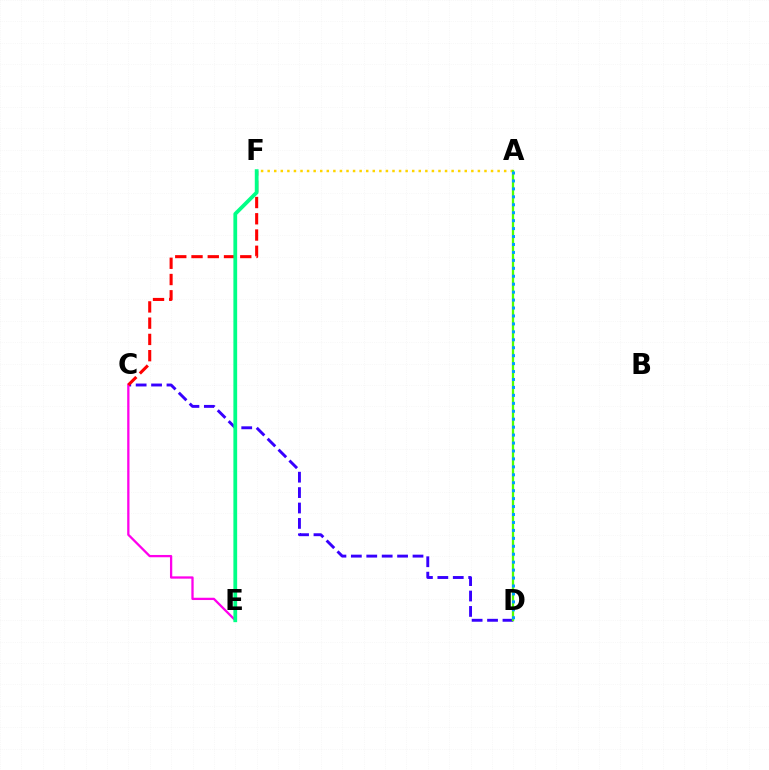{('C', 'D'): [{'color': '#3700ff', 'line_style': 'dashed', 'thickness': 2.09}], ('C', 'E'): [{'color': '#ff00ed', 'line_style': 'solid', 'thickness': 1.65}], ('C', 'F'): [{'color': '#ff0000', 'line_style': 'dashed', 'thickness': 2.21}], ('A', 'F'): [{'color': '#ffd500', 'line_style': 'dotted', 'thickness': 1.79}], ('A', 'D'): [{'color': '#4fff00', 'line_style': 'solid', 'thickness': 1.65}, {'color': '#009eff', 'line_style': 'dotted', 'thickness': 2.16}], ('E', 'F'): [{'color': '#00ff86', 'line_style': 'solid', 'thickness': 2.71}]}